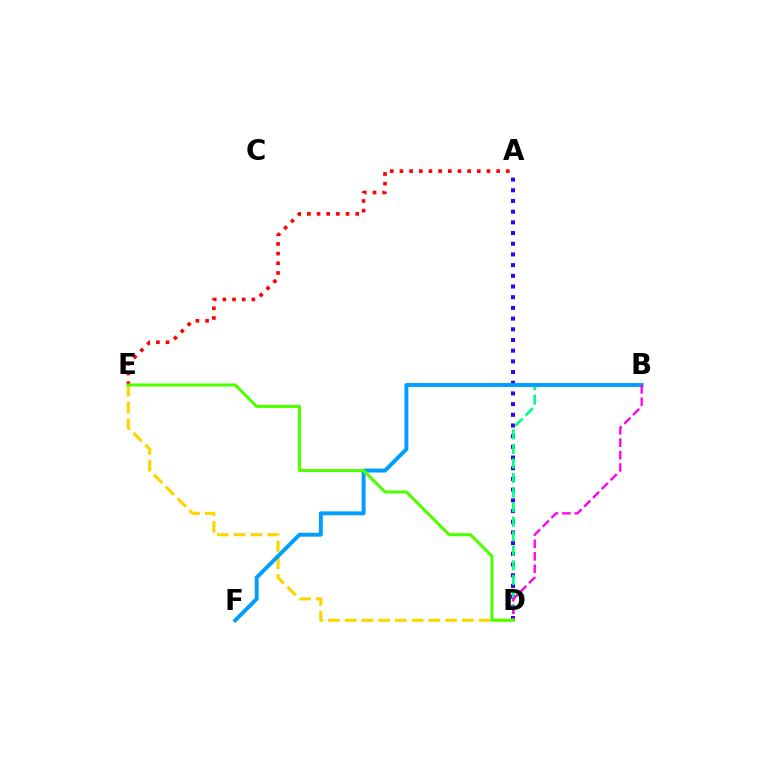{('A', 'D'): [{'color': '#3700ff', 'line_style': 'dotted', 'thickness': 2.91}], ('B', 'D'): [{'color': '#00ff86', 'line_style': 'dashed', 'thickness': 1.98}, {'color': '#ff00ed', 'line_style': 'dashed', 'thickness': 1.69}], ('D', 'E'): [{'color': '#ffd500', 'line_style': 'dashed', 'thickness': 2.27}, {'color': '#4fff00', 'line_style': 'solid', 'thickness': 2.21}], ('B', 'F'): [{'color': '#009eff', 'line_style': 'solid', 'thickness': 2.82}], ('A', 'E'): [{'color': '#ff0000', 'line_style': 'dotted', 'thickness': 2.63}]}